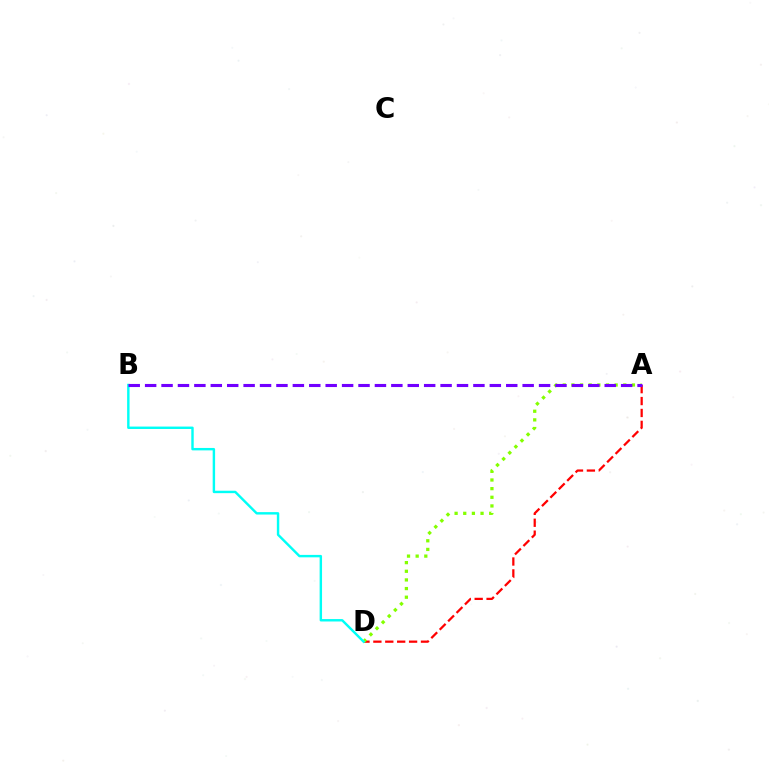{('A', 'D'): [{'color': '#ff0000', 'line_style': 'dashed', 'thickness': 1.62}, {'color': '#84ff00', 'line_style': 'dotted', 'thickness': 2.35}], ('B', 'D'): [{'color': '#00fff6', 'line_style': 'solid', 'thickness': 1.75}], ('A', 'B'): [{'color': '#7200ff', 'line_style': 'dashed', 'thickness': 2.23}]}